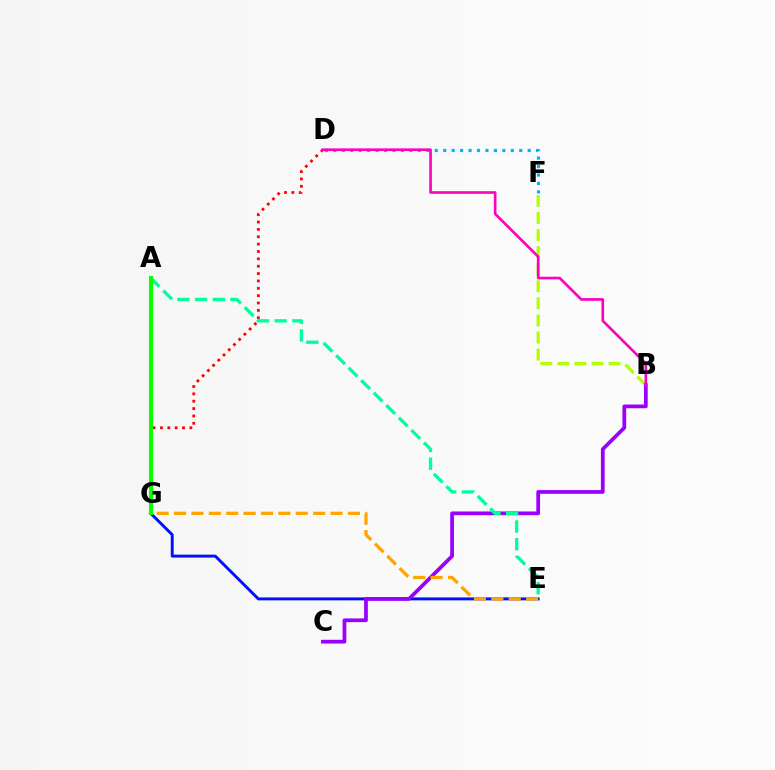{('E', 'G'): [{'color': '#0010ff', 'line_style': 'solid', 'thickness': 2.11}, {'color': '#ffa500', 'line_style': 'dashed', 'thickness': 2.36}], ('D', 'G'): [{'color': '#ff0000', 'line_style': 'dotted', 'thickness': 2.0}], ('D', 'F'): [{'color': '#00b5ff', 'line_style': 'dotted', 'thickness': 2.3}], ('B', 'F'): [{'color': '#b3ff00', 'line_style': 'dashed', 'thickness': 2.32}], ('B', 'C'): [{'color': '#9b00ff', 'line_style': 'solid', 'thickness': 2.7}], ('B', 'D'): [{'color': '#ff00bd', 'line_style': 'solid', 'thickness': 1.91}], ('A', 'E'): [{'color': '#00ff9d', 'line_style': 'dashed', 'thickness': 2.4}], ('A', 'G'): [{'color': '#08ff00', 'line_style': 'solid', 'thickness': 2.93}]}